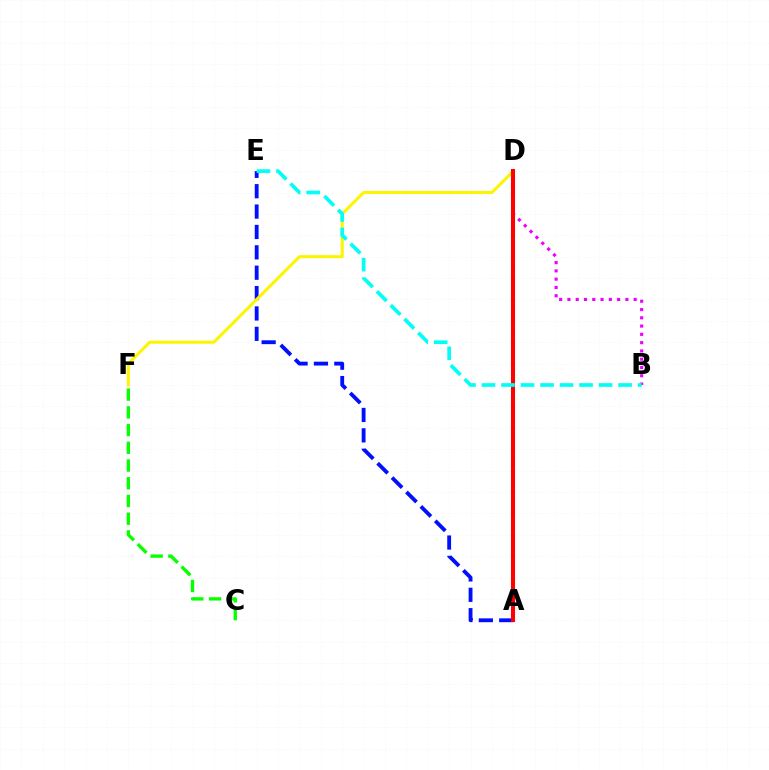{('B', 'D'): [{'color': '#ee00ff', 'line_style': 'dotted', 'thickness': 2.25}], ('A', 'E'): [{'color': '#0010ff', 'line_style': 'dashed', 'thickness': 2.77}], ('D', 'F'): [{'color': '#fcf500', 'line_style': 'solid', 'thickness': 2.18}], ('A', 'D'): [{'color': '#ff0000', 'line_style': 'solid', 'thickness': 2.91}], ('B', 'E'): [{'color': '#00fff6', 'line_style': 'dashed', 'thickness': 2.65}], ('C', 'F'): [{'color': '#08ff00', 'line_style': 'dashed', 'thickness': 2.41}]}